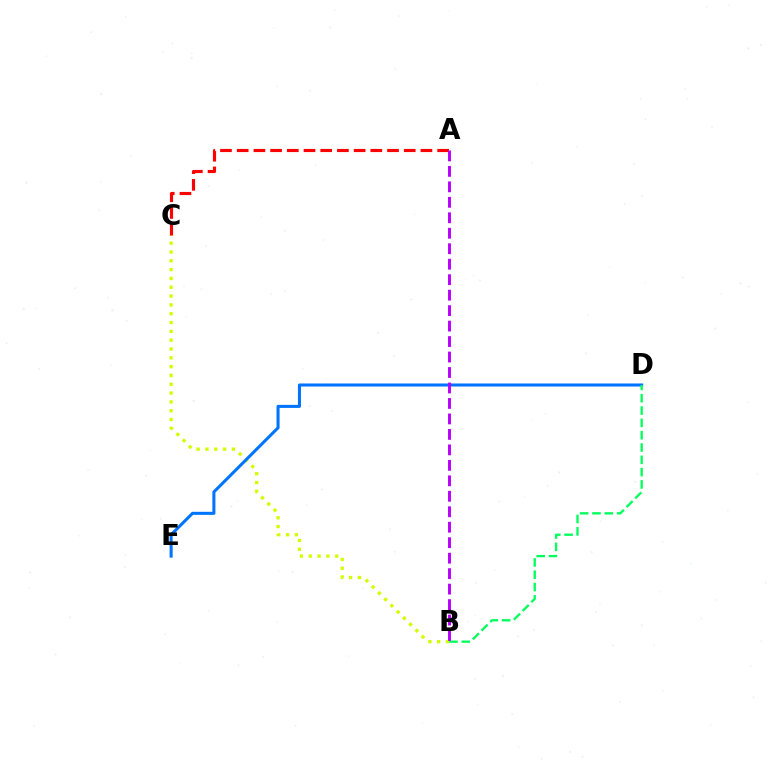{('B', 'C'): [{'color': '#d1ff00', 'line_style': 'dotted', 'thickness': 2.4}], ('D', 'E'): [{'color': '#0074ff', 'line_style': 'solid', 'thickness': 2.19}], ('A', 'C'): [{'color': '#ff0000', 'line_style': 'dashed', 'thickness': 2.27}], ('B', 'D'): [{'color': '#00ff5c', 'line_style': 'dashed', 'thickness': 1.67}], ('A', 'B'): [{'color': '#b900ff', 'line_style': 'dashed', 'thickness': 2.1}]}